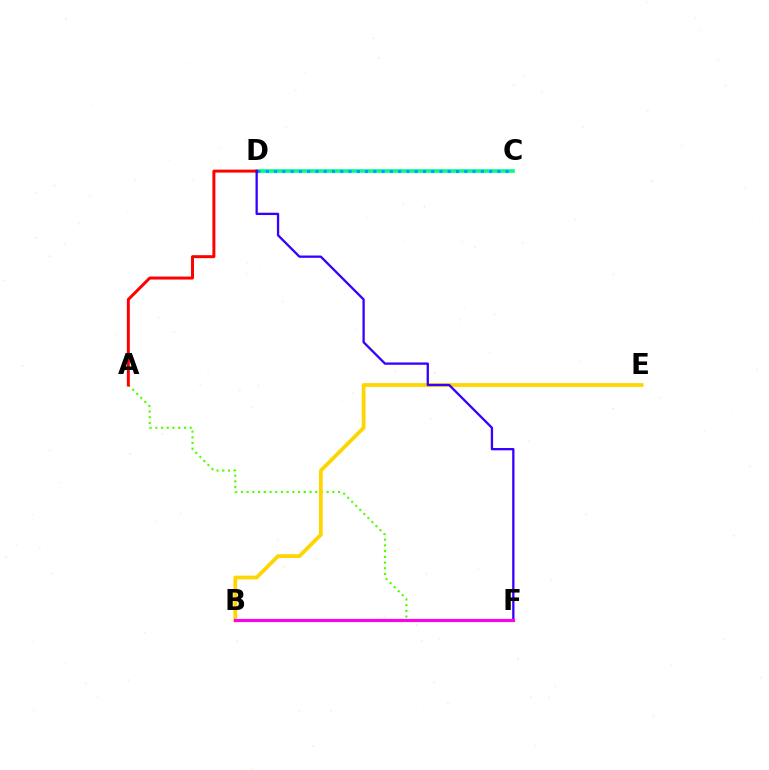{('A', 'F'): [{'color': '#4fff00', 'line_style': 'dotted', 'thickness': 1.55}], ('C', 'D'): [{'color': '#00ff86', 'line_style': 'solid', 'thickness': 2.6}, {'color': '#009eff', 'line_style': 'dotted', 'thickness': 2.25}], ('B', 'E'): [{'color': '#ffd500', 'line_style': 'solid', 'thickness': 2.72}], ('A', 'D'): [{'color': '#ff0000', 'line_style': 'solid', 'thickness': 2.14}], ('D', 'F'): [{'color': '#3700ff', 'line_style': 'solid', 'thickness': 1.66}], ('B', 'F'): [{'color': '#ff00ed', 'line_style': 'solid', 'thickness': 2.27}]}